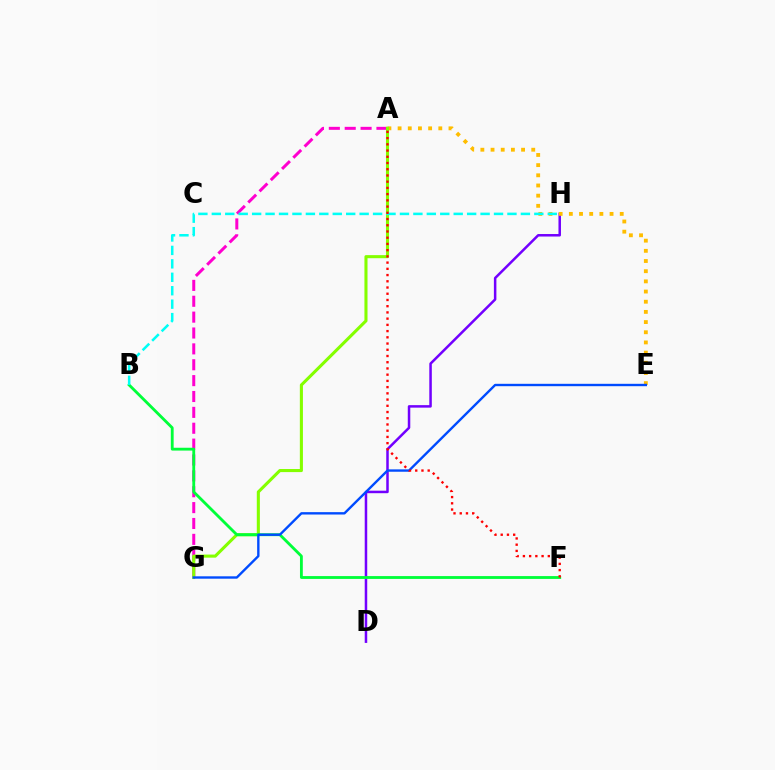{('D', 'H'): [{'color': '#7200ff', 'line_style': 'solid', 'thickness': 1.81}], ('A', 'E'): [{'color': '#ffbd00', 'line_style': 'dotted', 'thickness': 2.76}], ('A', 'G'): [{'color': '#ff00cf', 'line_style': 'dashed', 'thickness': 2.16}, {'color': '#84ff00', 'line_style': 'solid', 'thickness': 2.22}], ('B', 'F'): [{'color': '#00ff39', 'line_style': 'solid', 'thickness': 2.04}], ('E', 'G'): [{'color': '#004bff', 'line_style': 'solid', 'thickness': 1.71}], ('B', 'H'): [{'color': '#00fff6', 'line_style': 'dashed', 'thickness': 1.83}], ('A', 'F'): [{'color': '#ff0000', 'line_style': 'dotted', 'thickness': 1.69}]}